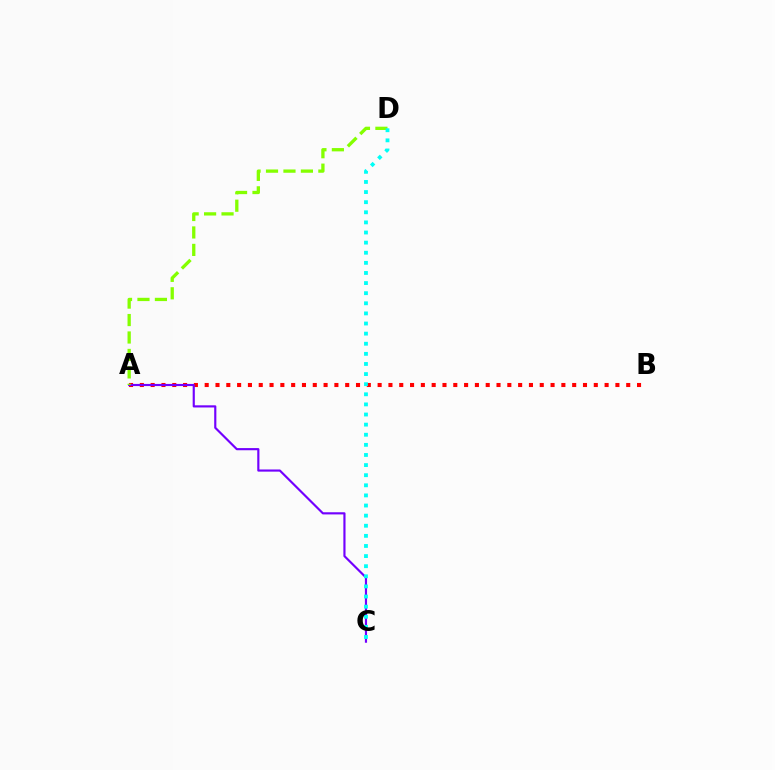{('A', 'B'): [{'color': '#ff0000', 'line_style': 'dotted', 'thickness': 2.94}], ('A', 'C'): [{'color': '#7200ff', 'line_style': 'solid', 'thickness': 1.55}], ('A', 'D'): [{'color': '#84ff00', 'line_style': 'dashed', 'thickness': 2.37}], ('C', 'D'): [{'color': '#00fff6', 'line_style': 'dotted', 'thickness': 2.75}]}